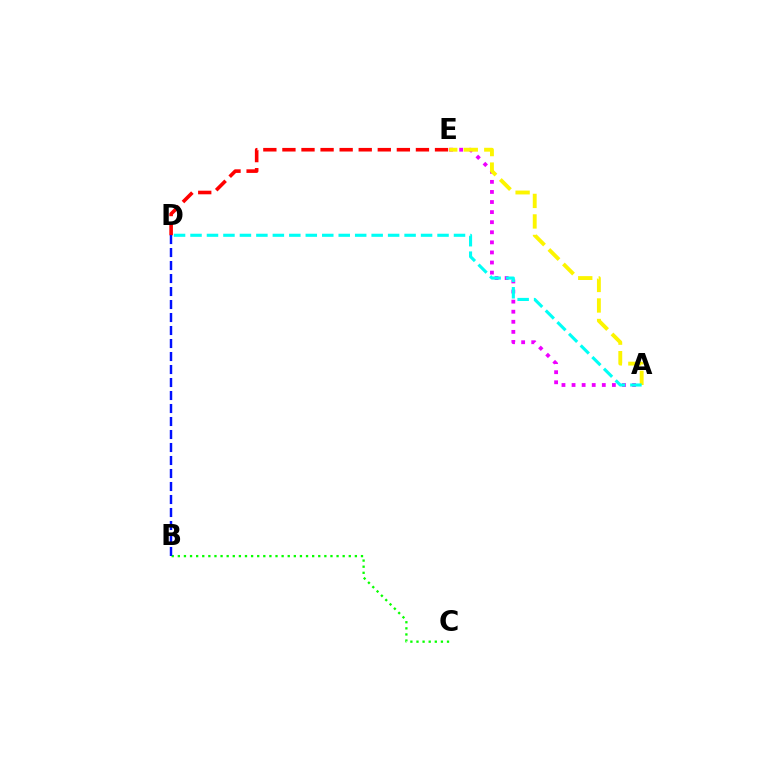{('D', 'E'): [{'color': '#ff0000', 'line_style': 'dashed', 'thickness': 2.59}], ('B', 'C'): [{'color': '#08ff00', 'line_style': 'dotted', 'thickness': 1.66}], ('A', 'E'): [{'color': '#ee00ff', 'line_style': 'dotted', 'thickness': 2.74}, {'color': '#fcf500', 'line_style': 'dashed', 'thickness': 2.79}], ('A', 'D'): [{'color': '#00fff6', 'line_style': 'dashed', 'thickness': 2.24}], ('B', 'D'): [{'color': '#0010ff', 'line_style': 'dashed', 'thickness': 1.77}]}